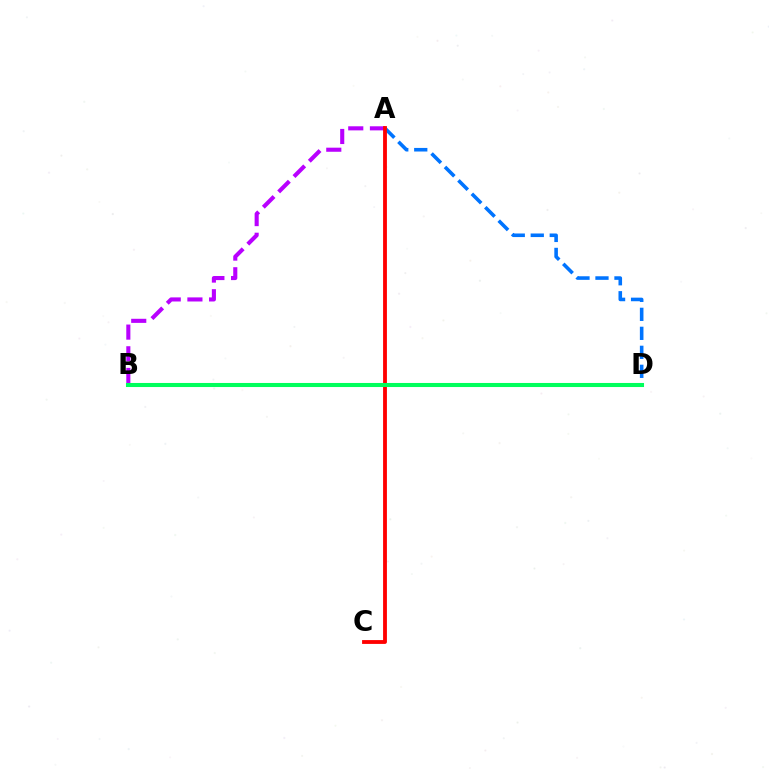{('B', 'D'): [{'color': '#d1ff00', 'line_style': 'dotted', 'thickness': 2.76}, {'color': '#00ff5c', 'line_style': 'solid', 'thickness': 2.92}], ('A', 'D'): [{'color': '#0074ff', 'line_style': 'dashed', 'thickness': 2.58}], ('A', 'B'): [{'color': '#b900ff', 'line_style': 'dashed', 'thickness': 2.95}], ('A', 'C'): [{'color': '#ff0000', 'line_style': 'solid', 'thickness': 2.76}]}